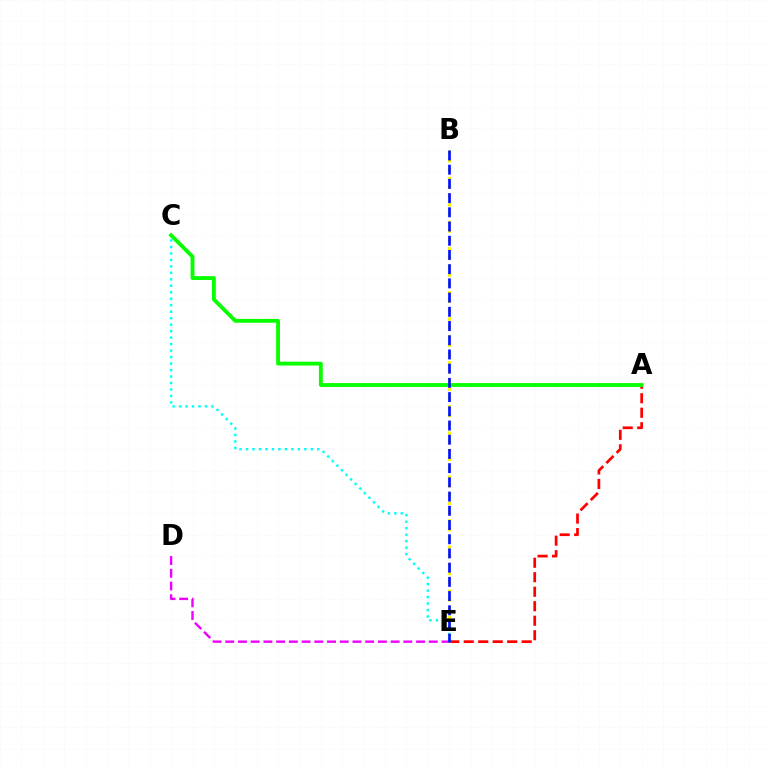{('A', 'E'): [{'color': '#ff0000', 'line_style': 'dashed', 'thickness': 1.97}], ('D', 'E'): [{'color': '#ee00ff', 'line_style': 'dashed', 'thickness': 1.73}], ('A', 'C'): [{'color': '#08ff00', 'line_style': 'solid', 'thickness': 2.77}], ('B', 'E'): [{'color': '#fcf500', 'line_style': 'dotted', 'thickness': 2.39}, {'color': '#0010ff', 'line_style': 'dashed', 'thickness': 1.93}], ('C', 'E'): [{'color': '#00fff6', 'line_style': 'dotted', 'thickness': 1.76}]}